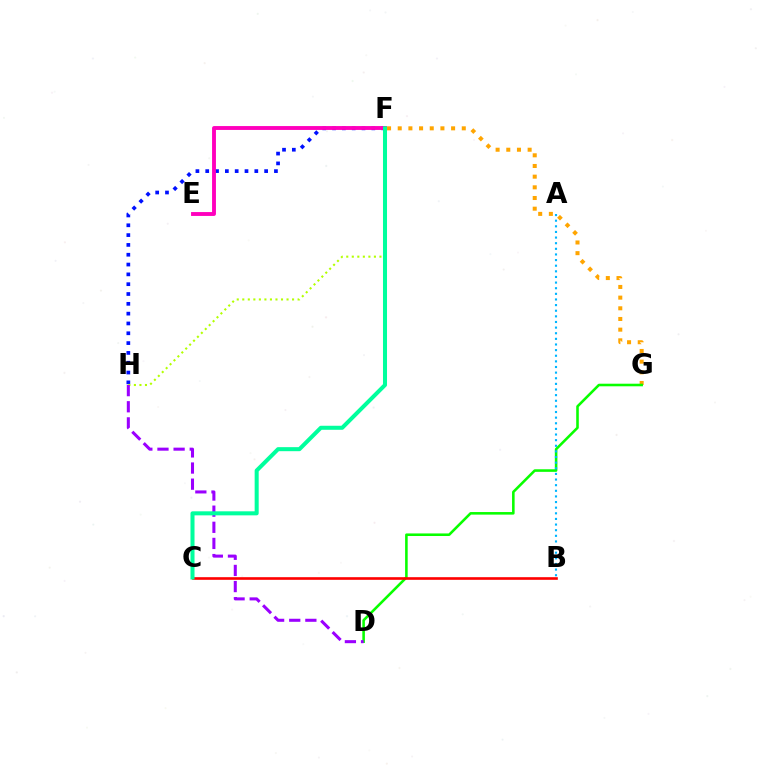{('F', 'G'): [{'color': '#ffa500', 'line_style': 'dotted', 'thickness': 2.9}], ('D', 'G'): [{'color': '#08ff00', 'line_style': 'solid', 'thickness': 1.85}], ('F', 'H'): [{'color': '#0010ff', 'line_style': 'dotted', 'thickness': 2.67}, {'color': '#b3ff00', 'line_style': 'dotted', 'thickness': 1.5}], ('E', 'F'): [{'color': '#ff00bd', 'line_style': 'solid', 'thickness': 2.79}], ('D', 'H'): [{'color': '#9b00ff', 'line_style': 'dashed', 'thickness': 2.19}], ('A', 'B'): [{'color': '#00b5ff', 'line_style': 'dotted', 'thickness': 1.53}], ('B', 'C'): [{'color': '#ff0000', 'line_style': 'solid', 'thickness': 1.9}], ('C', 'F'): [{'color': '#00ff9d', 'line_style': 'solid', 'thickness': 2.9}]}